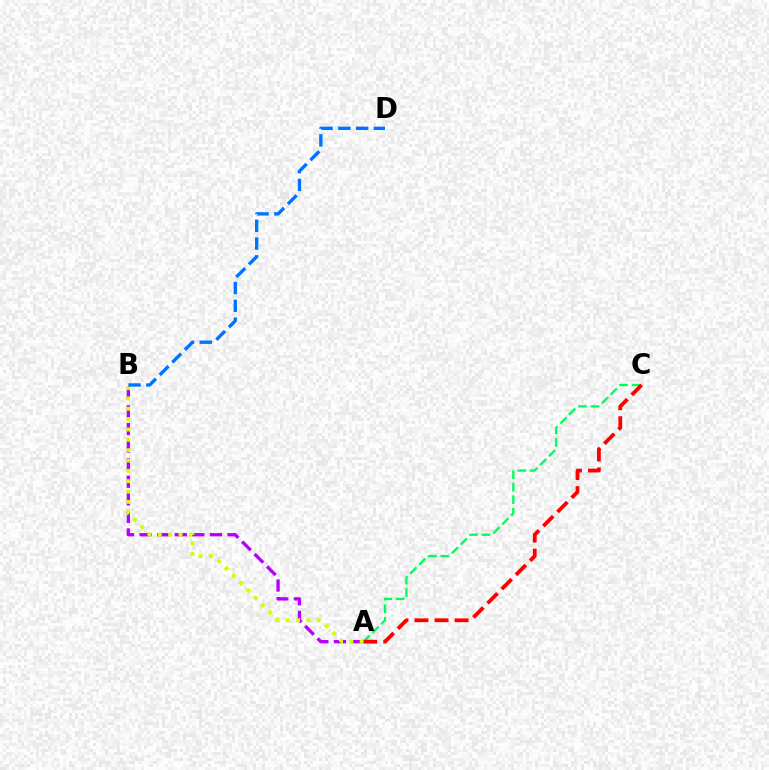{('A', 'B'): [{'color': '#b900ff', 'line_style': 'dashed', 'thickness': 2.39}, {'color': '#d1ff00', 'line_style': 'dotted', 'thickness': 2.81}], ('A', 'C'): [{'color': '#00ff5c', 'line_style': 'dashed', 'thickness': 1.7}, {'color': '#ff0000', 'line_style': 'dashed', 'thickness': 2.72}], ('B', 'D'): [{'color': '#0074ff', 'line_style': 'dashed', 'thickness': 2.42}]}